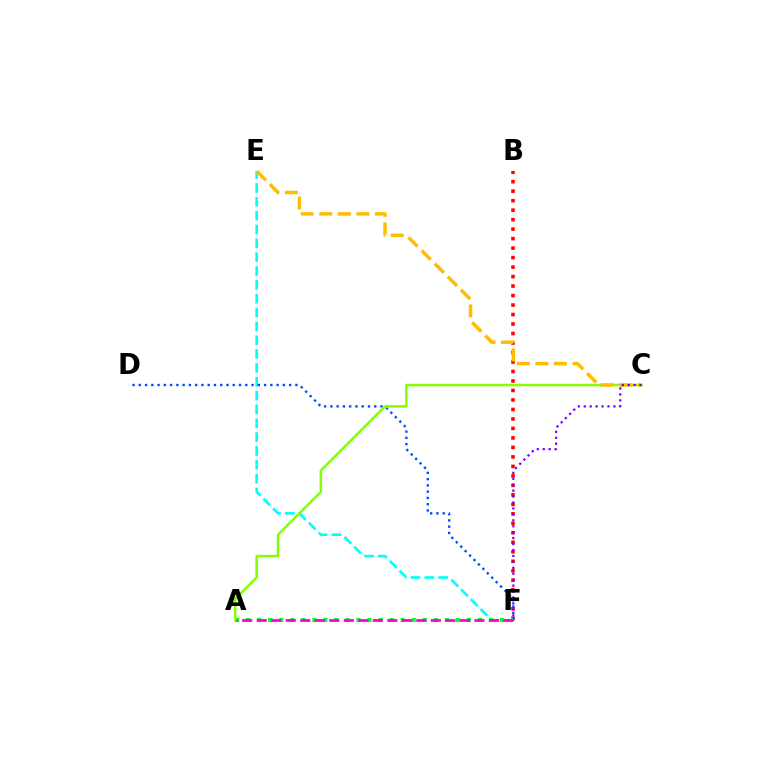{('B', 'F'): [{'color': '#ff0000', 'line_style': 'dotted', 'thickness': 2.58}], ('E', 'F'): [{'color': '#00fff6', 'line_style': 'dashed', 'thickness': 1.88}], ('D', 'F'): [{'color': '#004bff', 'line_style': 'dotted', 'thickness': 1.7}], ('A', 'F'): [{'color': '#00ff39', 'line_style': 'dotted', 'thickness': 3.0}, {'color': '#ff00cf', 'line_style': 'dashed', 'thickness': 1.97}], ('A', 'C'): [{'color': '#84ff00', 'line_style': 'solid', 'thickness': 1.81}], ('C', 'E'): [{'color': '#ffbd00', 'line_style': 'dashed', 'thickness': 2.52}], ('C', 'F'): [{'color': '#7200ff', 'line_style': 'dotted', 'thickness': 1.61}]}